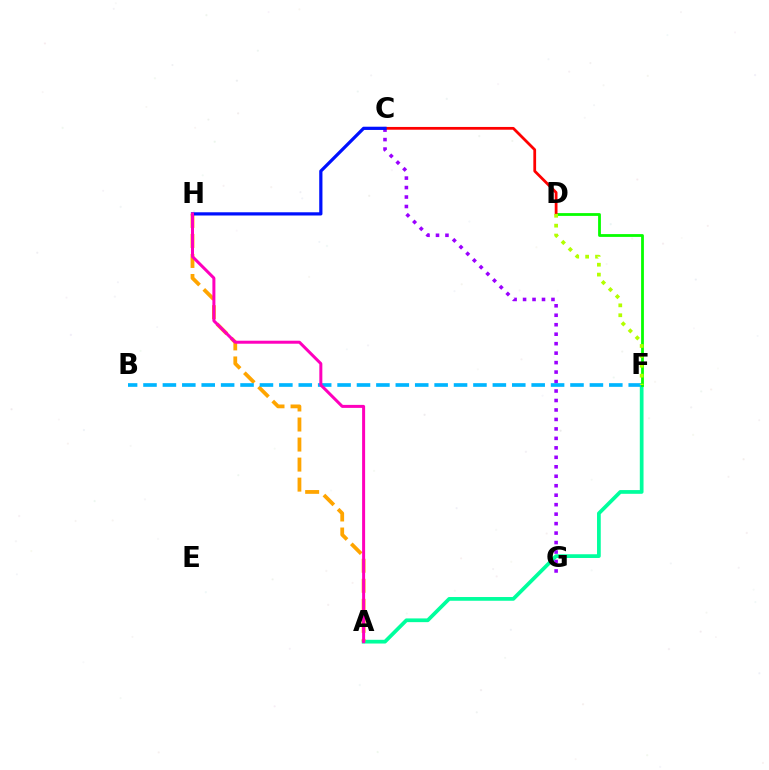{('A', 'F'): [{'color': '#00ff9d', 'line_style': 'solid', 'thickness': 2.69}], ('A', 'H'): [{'color': '#ffa500', 'line_style': 'dashed', 'thickness': 2.72}, {'color': '#ff00bd', 'line_style': 'solid', 'thickness': 2.16}], ('C', 'G'): [{'color': '#9b00ff', 'line_style': 'dotted', 'thickness': 2.57}], ('B', 'F'): [{'color': '#00b5ff', 'line_style': 'dashed', 'thickness': 2.64}], ('D', 'F'): [{'color': '#08ff00', 'line_style': 'solid', 'thickness': 2.02}, {'color': '#b3ff00', 'line_style': 'dotted', 'thickness': 2.69}], ('C', 'D'): [{'color': '#ff0000', 'line_style': 'solid', 'thickness': 1.99}], ('C', 'H'): [{'color': '#0010ff', 'line_style': 'solid', 'thickness': 2.32}]}